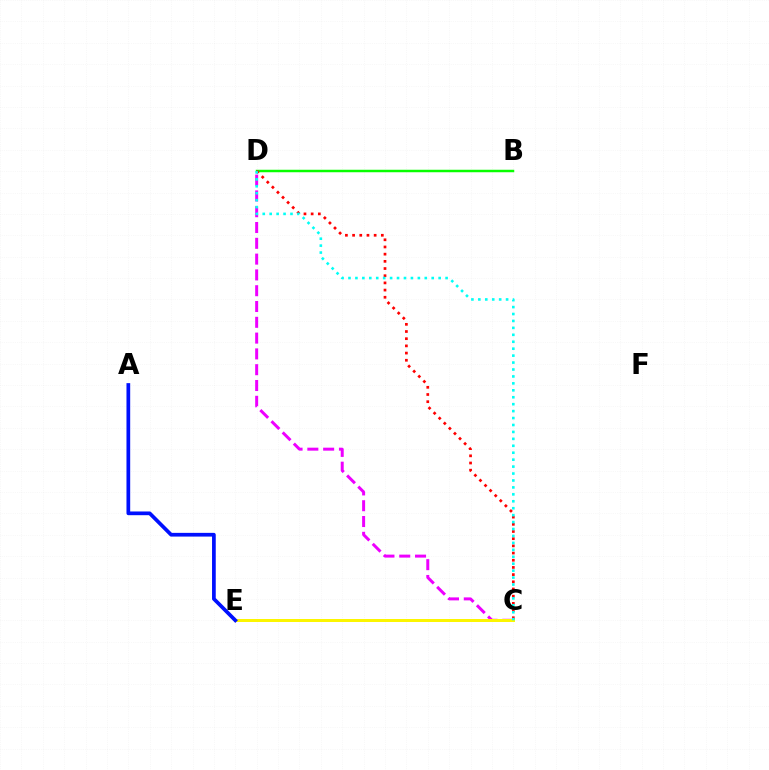{('B', 'D'): [{'color': '#08ff00', 'line_style': 'solid', 'thickness': 1.79}], ('C', 'D'): [{'color': '#ee00ff', 'line_style': 'dashed', 'thickness': 2.15}, {'color': '#ff0000', 'line_style': 'dotted', 'thickness': 1.95}, {'color': '#00fff6', 'line_style': 'dotted', 'thickness': 1.88}], ('C', 'E'): [{'color': '#fcf500', 'line_style': 'solid', 'thickness': 2.16}], ('A', 'E'): [{'color': '#0010ff', 'line_style': 'solid', 'thickness': 2.67}]}